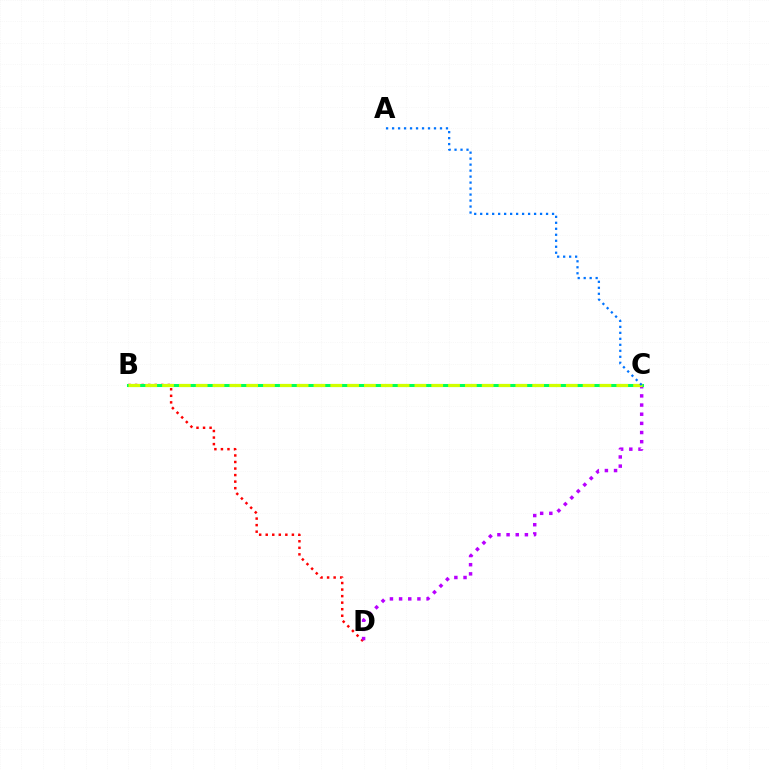{('B', 'D'): [{'color': '#ff0000', 'line_style': 'dotted', 'thickness': 1.78}], ('C', 'D'): [{'color': '#b900ff', 'line_style': 'dotted', 'thickness': 2.49}], ('B', 'C'): [{'color': '#00ff5c', 'line_style': 'solid', 'thickness': 2.2}, {'color': '#d1ff00', 'line_style': 'dashed', 'thickness': 2.29}], ('A', 'C'): [{'color': '#0074ff', 'line_style': 'dotted', 'thickness': 1.63}]}